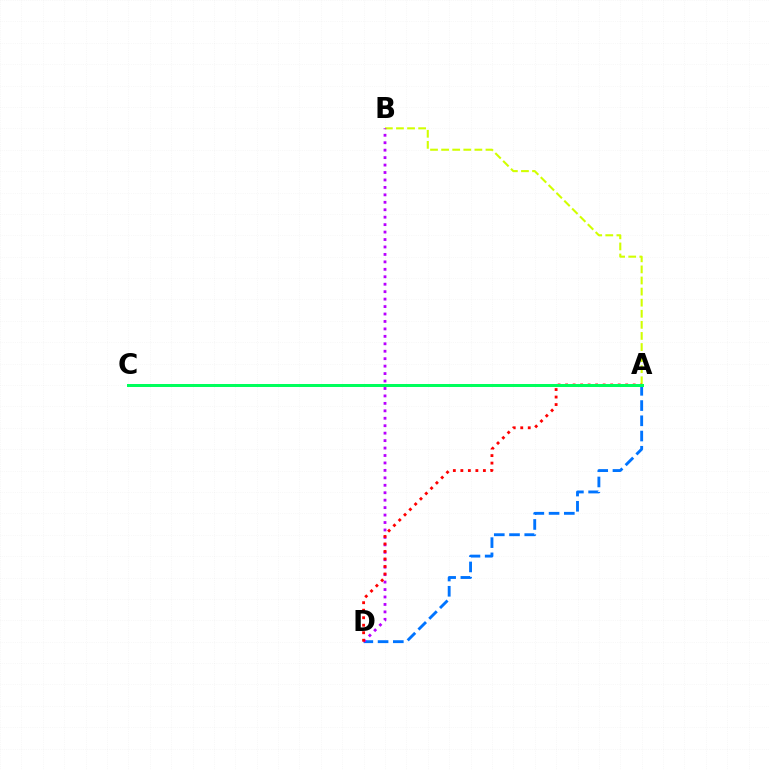{('A', 'B'): [{'color': '#d1ff00', 'line_style': 'dashed', 'thickness': 1.51}], ('A', 'D'): [{'color': '#0074ff', 'line_style': 'dashed', 'thickness': 2.07}, {'color': '#ff0000', 'line_style': 'dotted', 'thickness': 2.04}], ('B', 'D'): [{'color': '#b900ff', 'line_style': 'dotted', 'thickness': 2.02}], ('A', 'C'): [{'color': '#00ff5c', 'line_style': 'solid', 'thickness': 2.15}]}